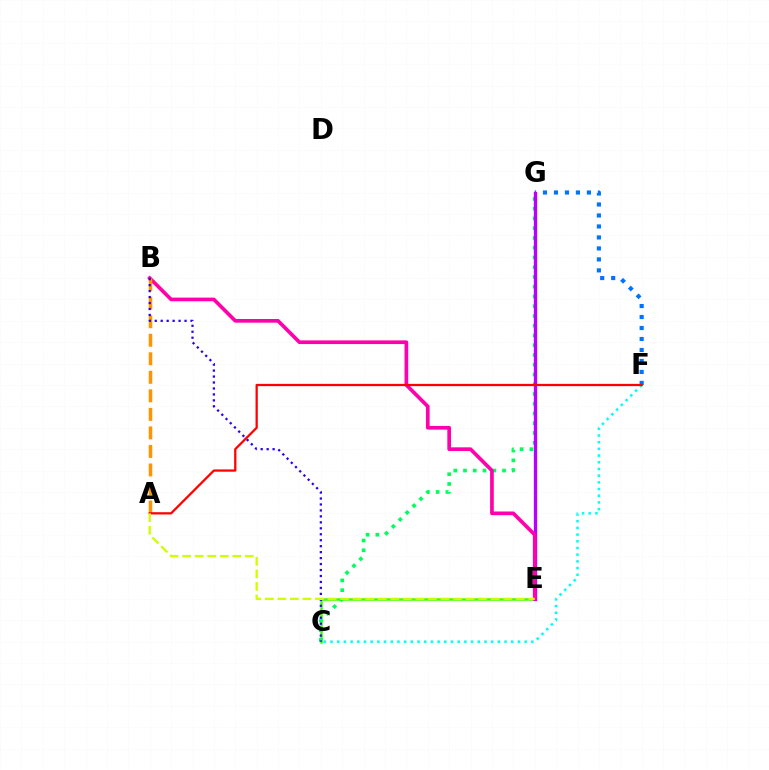{('F', 'G'): [{'color': '#0074ff', 'line_style': 'dotted', 'thickness': 2.98}], ('C', 'E'): [{'color': '#3dff00', 'line_style': 'solid', 'thickness': 1.81}], ('C', 'G'): [{'color': '#00ff5c', 'line_style': 'dotted', 'thickness': 2.65}], ('E', 'G'): [{'color': '#b900ff', 'line_style': 'solid', 'thickness': 2.39}], ('B', 'E'): [{'color': '#ff00ac', 'line_style': 'solid', 'thickness': 2.65}], ('C', 'F'): [{'color': '#00fff6', 'line_style': 'dotted', 'thickness': 1.82}], ('A', 'B'): [{'color': '#ff9400', 'line_style': 'dashed', 'thickness': 2.52}], ('B', 'C'): [{'color': '#2500ff', 'line_style': 'dotted', 'thickness': 1.62}], ('A', 'F'): [{'color': '#ff0000', 'line_style': 'solid', 'thickness': 1.62}], ('A', 'E'): [{'color': '#d1ff00', 'line_style': 'dashed', 'thickness': 1.7}]}